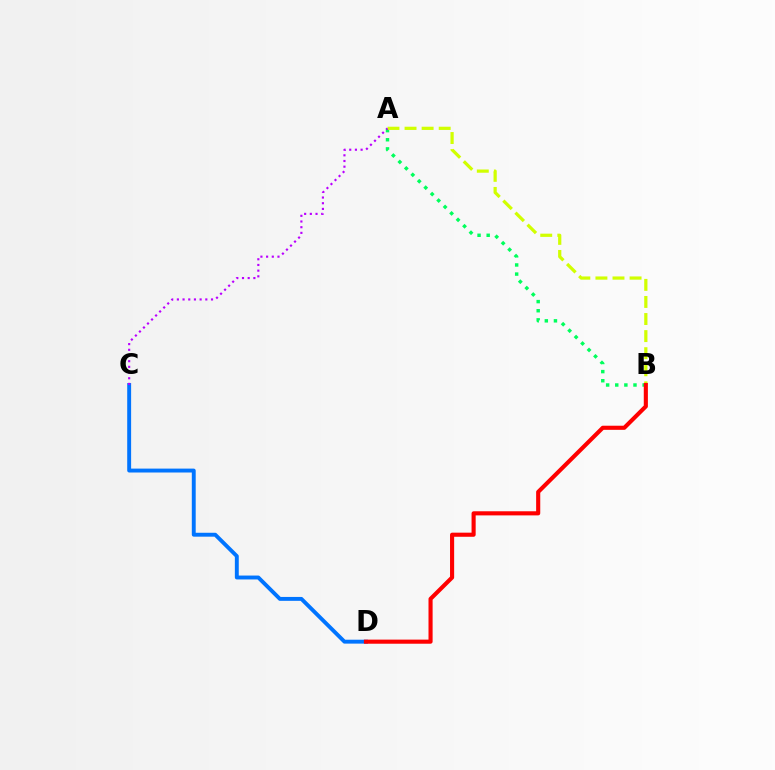{('C', 'D'): [{'color': '#0074ff', 'line_style': 'solid', 'thickness': 2.81}], ('A', 'B'): [{'color': '#00ff5c', 'line_style': 'dotted', 'thickness': 2.48}, {'color': '#d1ff00', 'line_style': 'dashed', 'thickness': 2.32}], ('A', 'C'): [{'color': '#b900ff', 'line_style': 'dotted', 'thickness': 1.55}], ('B', 'D'): [{'color': '#ff0000', 'line_style': 'solid', 'thickness': 2.96}]}